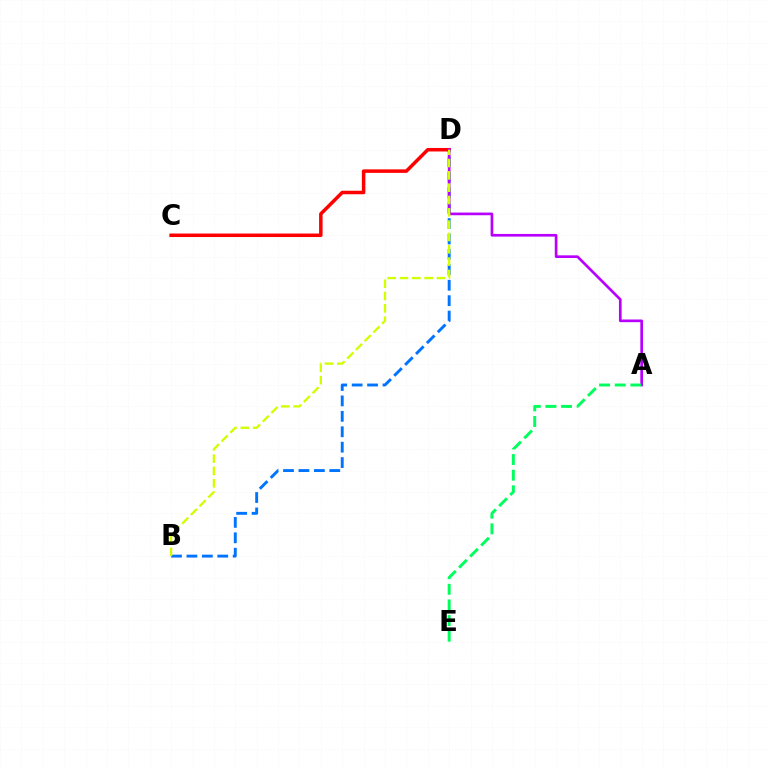{('C', 'D'): [{'color': '#ff0000', 'line_style': 'solid', 'thickness': 2.52}], ('B', 'D'): [{'color': '#0074ff', 'line_style': 'dashed', 'thickness': 2.09}, {'color': '#d1ff00', 'line_style': 'dashed', 'thickness': 1.67}], ('A', 'D'): [{'color': '#b900ff', 'line_style': 'solid', 'thickness': 1.93}], ('A', 'E'): [{'color': '#00ff5c', 'line_style': 'dashed', 'thickness': 2.12}]}